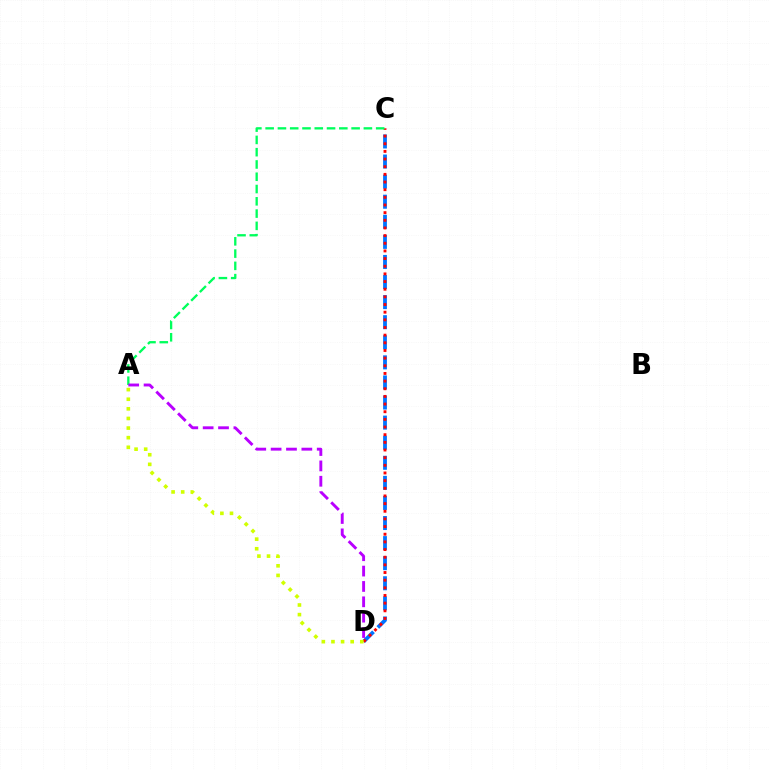{('C', 'D'): [{'color': '#0074ff', 'line_style': 'dashed', 'thickness': 2.73}, {'color': '#ff0000', 'line_style': 'dotted', 'thickness': 2.08}], ('A', 'C'): [{'color': '#00ff5c', 'line_style': 'dashed', 'thickness': 1.67}], ('A', 'D'): [{'color': '#d1ff00', 'line_style': 'dotted', 'thickness': 2.61}, {'color': '#b900ff', 'line_style': 'dashed', 'thickness': 2.09}]}